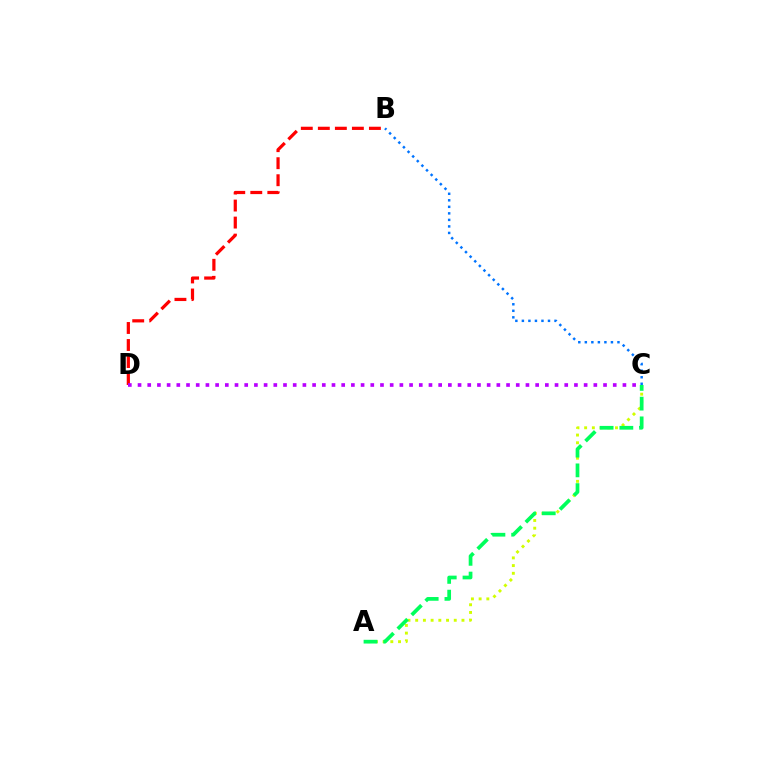{('B', 'D'): [{'color': '#ff0000', 'line_style': 'dashed', 'thickness': 2.31}], ('A', 'C'): [{'color': '#d1ff00', 'line_style': 'dotted', 'thickness': 2.1}, {'color': '#00ff5c', 'line_style': 'dashed', 'thickness': 2.68}], ('B', 'C'): [{'color': '#0074ff', 'line_style': 'dotted', 'thickness': 1.77}], ('C', 'D'): [{'color': '#b900ff', 'line_style': 'dotted', 'thickness': 2.63}]}